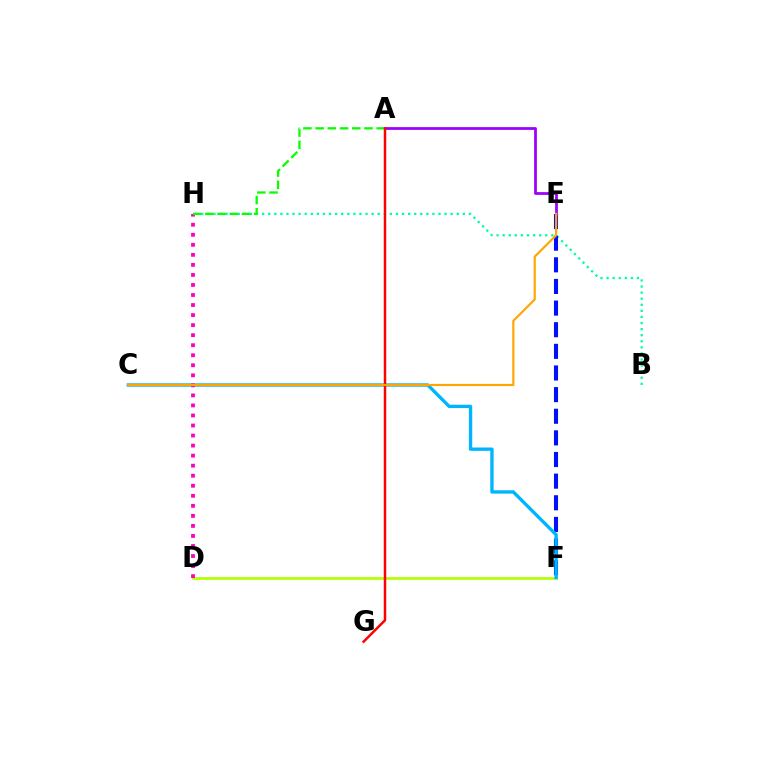{('B', 'H'): [{'color': '#00ff9d', 'line_style': 'dotted', 'thickness': 1.65}], ('E', 'F'): [{'color': '#0010ff', 'line_style': 'dashed', 'thickness': 2.94}], ('D', 'F'): [{'color': '#b3ff00', 'line_style': 'solid', 'thickness': 1.93}], ('C', 'F'): [{'color': '#00b5ff', 'line_style': 'solid', 'thickness': 2.41}], ('D', 'H'): [{'color': '#ff00bd', 'line_style': 'dotted', 'thickness': 2.73}], ('A', 'E'): [{'color': '#9b00ff', 'line_style': 'solid', 'thickness': 1.99}], ('A', 'H'): [{'color': '#08ff00', 'line_style': 'dashed', 'thickness': 1.66}], ('A', 'G'): [{'color': '#ff0000', 'line_style': 'solid', 'thickness': 1.78}], ('C', 'E'): [{'color': '#ffa500', 'line_style': 'solid', 'thickness': 1.56}]}